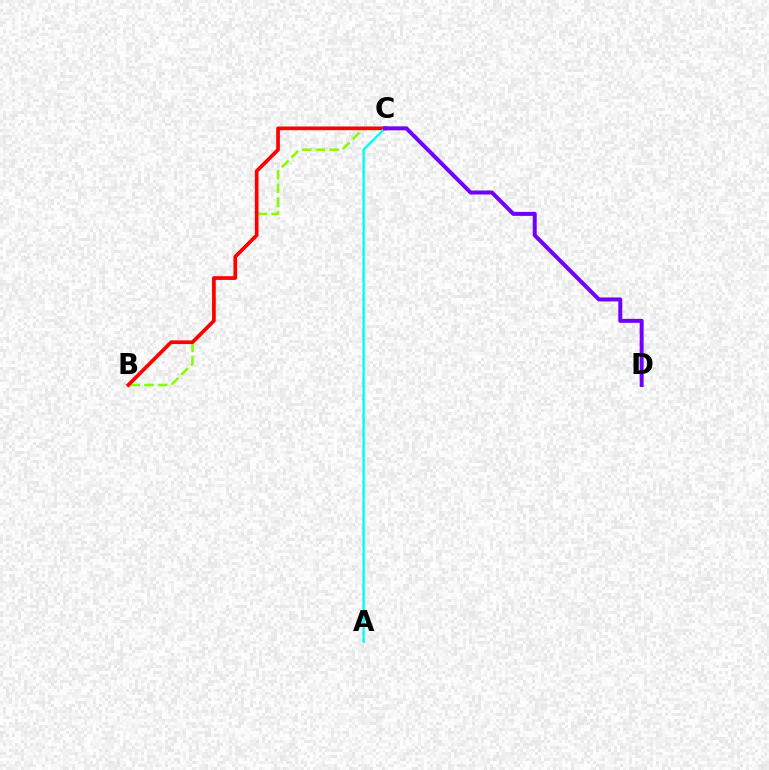{('B', 'C'): [{'color': '#84ff00', 'line_style': 'dashed', 'thickness': 1.86}, {'color': '#ff0000', 'line_style': 'solid', 'thickness': 2.66}], ('A', 'C'): [{'color': '#00fff6', 'line_style': 'solid', 'thickness': 1.75}], ('C', 'D'): [{'color': '#7200ff', 'line_style': 'solid', 'thickness': 2.87}]}